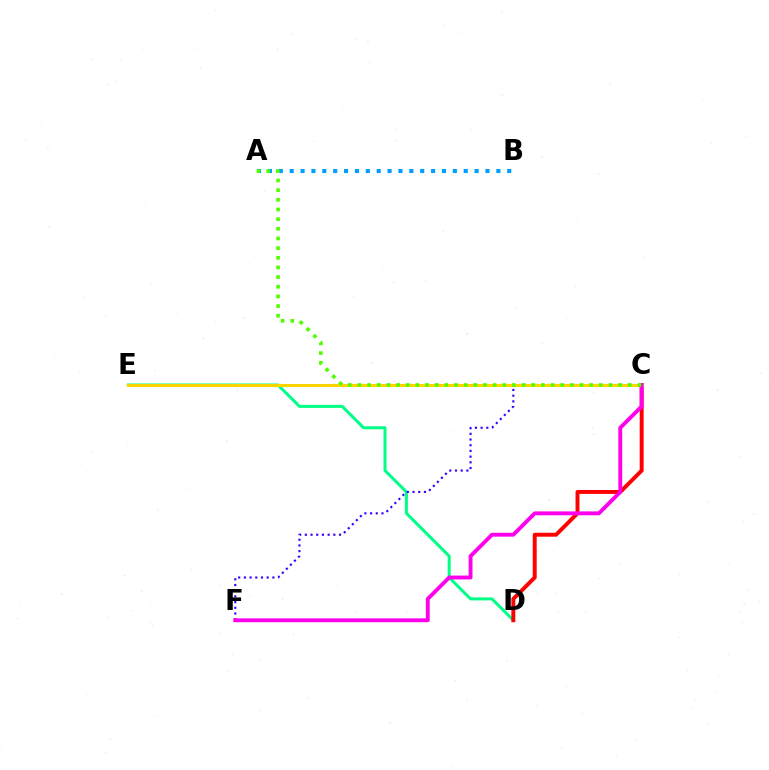{('D', 'E'): [{'color': '#00ff86', 'line_style': 'solid', 'thickness': 2.17}], ('C', 'D'): [{'color': '#ff0000', 'line_style': 'solid', 'thickness': 2.83}], ('A', 'B'): [{'color': '#009eff', 'line_style': 'dotted', 'thickness': 2.96}], ('C', 'F'): [{'color': '#3700ff', 'line_style': 'dotted', 'thickness': 1.55}, {'color': '#ff00ed', 'line_style': 'solid', 'thickness': 2.79}], ('C', 'E'): [{'color': '#ffd500', 'line_style': 'solid', 'thickness': 2.21}], ('A', 'C'): [{'color': '#4fff00', 'line_style': 'dotted', 'thickness': 2.62}]}